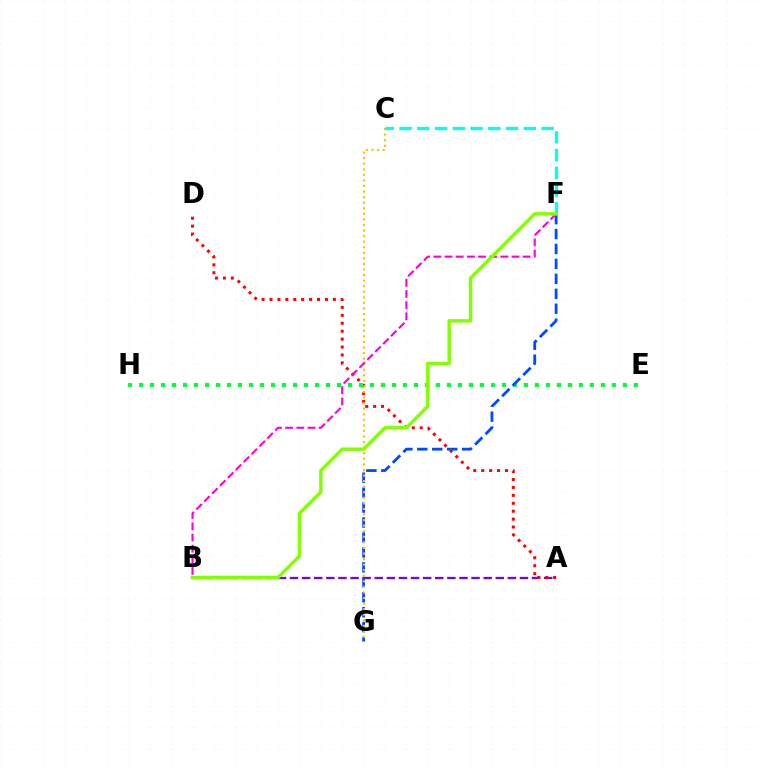{('A', 'B'): [{'color': '#7200ff', 'line_style': 'dashed', 'thickness': 1.64}], ('A', 'D'): [{'color': '#ff0000', 'line_style': 'dotted', 'thickness': 2.15}], ('E', 'H'): [{'color': '#00ff39', 'line_style': 'dotted', 'thickness': 2.99}], ('C', 'F'): [{'color': '#00fff6', 'line_style': 'dashed', 'thickness': 2.41}], ('F', 'G'): [{'color': '#004bff', 'line_style': 'dashed', 'thickness': 2.03}], ('C', 'G'): [{'color': '#ffbd00', 'line_style': 'dotted', 'thickness': 1.51}], ('B', 'F'): [{'color': '#ff00cf', 'line_style': 'dashed', 'thickness': 1.52}, {'color': '#84ff00', 'line_style': 'solid', 'thickness': 2.48}]}